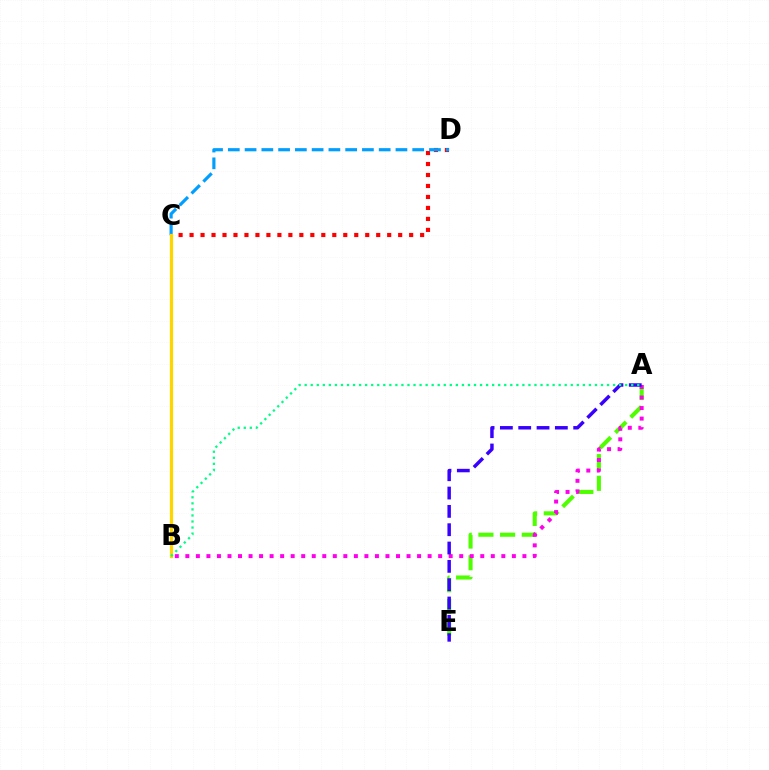{('A', 'E'): [{'color': '#4fff00', 'line_style': 'dashed', 'thickness': 2.95}, {'color': '#3700ff', 'line_style': 'dashed', 'thickness': 2.49}], ('C', 'D'): [{'color': '#ff0000', 'line_style': 'dotted', 'thickness': 2.98}, {'color': '#009eff', 'line_style': 'dashed', 'thickness': 2.28}], ('B', 'C'): [{'color': '#ffd500', 'line_style': 'solid', 'thickness': 2.34}], ('A', 'B'): [{'color': '#ff00ed', 'line_style': 'dotted', 'thickness': 2.86}, {'color': '#00ff86', 'line_style': 'dotted', 'thickness': 1.64}]}